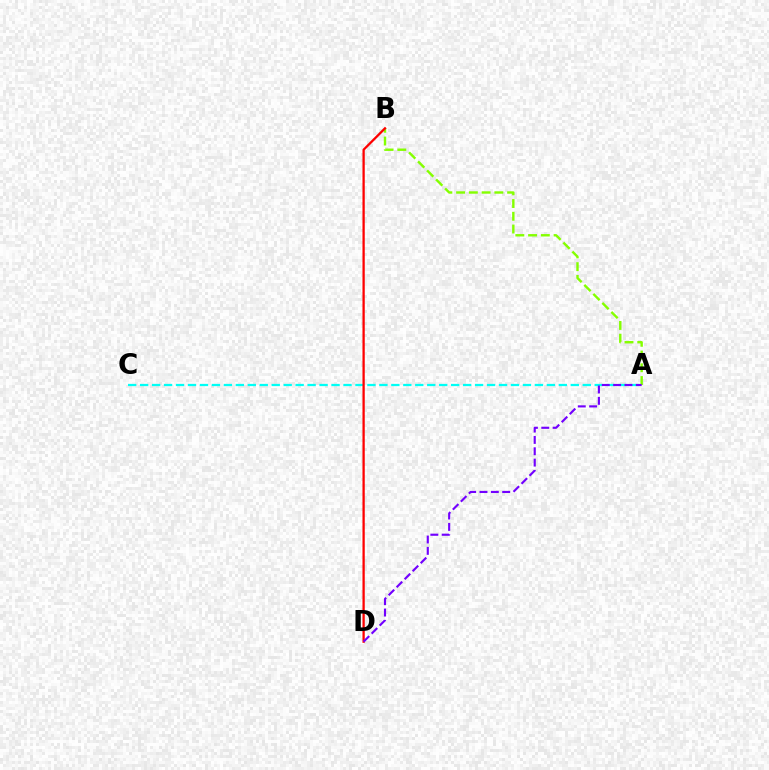{('A', 'B'): [{'color': '#84ff00', 'line_style': 'dashed', 'thickness': 1.73}], ('A', 'C'): [{'color': '#00fff6', 'line_style': 'dashed', 'thickness': 1.63}], ('B', 'D'): [{'color': '#ff0000', 'line_style': 'solid', 'thickness': 1.65}], ('A', 'D'): [{'color': '#7200ff', 'line_style': 'dashed', 'thickness': 1.54}]}